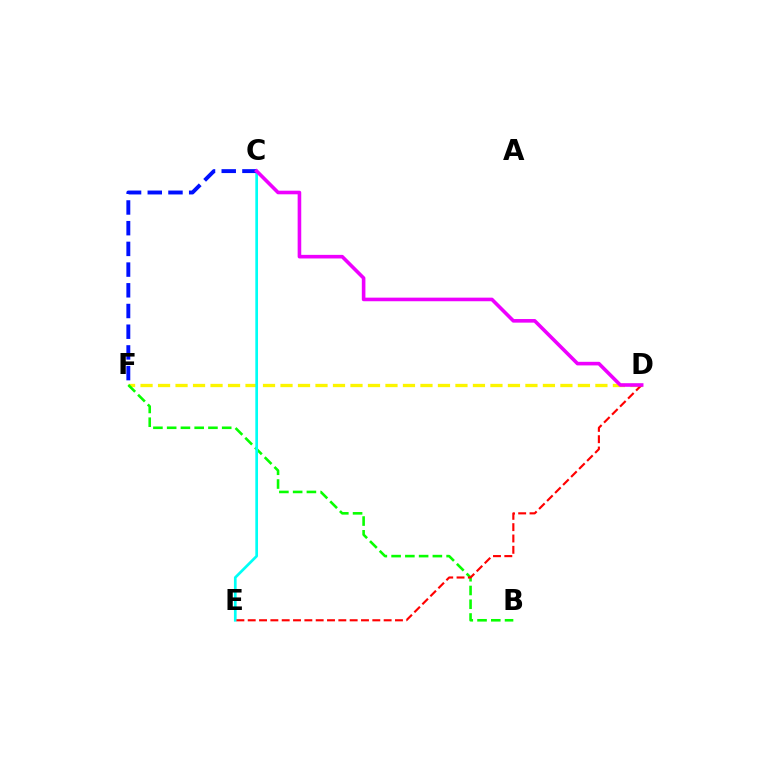{('D', 'F'): [{'color': '#fcf500', 'line_style': 'dashed', 'thickness': 2.38}], ('B', 'F'): [{'color': '#08ff00', 'line_style': 'dashed', 'thickness': 1.87}], ('C', 'E'): [{'color': '#00fff6', 'line_style': 'solid', 'thickness': 1.94}], ('C', 'F'): [{'color': '#0010ff', 'line_style': 'dashed', 'thickness': 2.81}], ('D', 'E'): [{'color': '#ff0000', 'line_style': 'dashed', 'thickness': 1.54}], ('C', 'D'): [{'color': '#ee00ff', 'line_style': 'solid', 'thickness': 2.59}]}